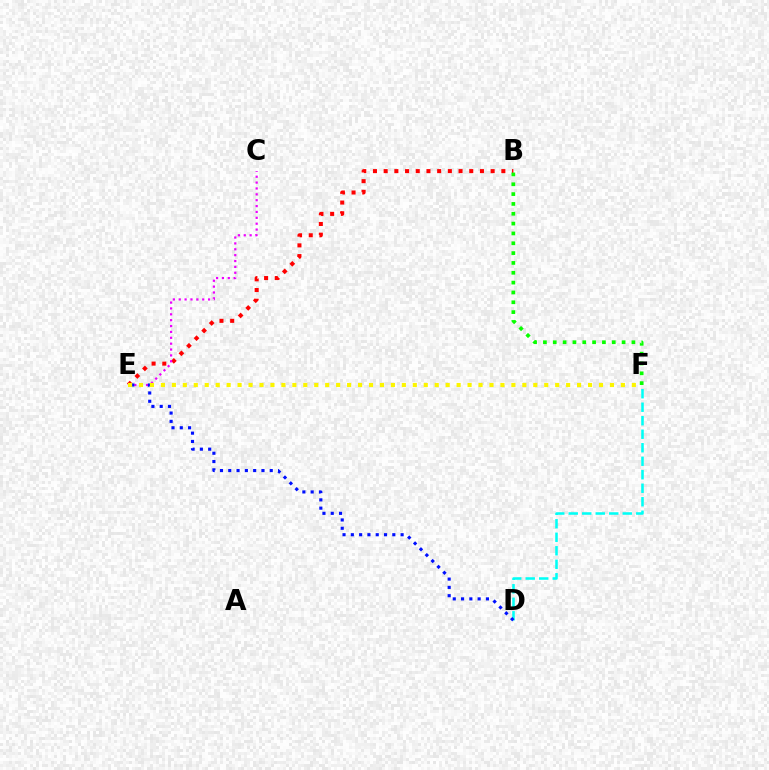{('D', 'F'): [{'color': '#00fff6', 'line_style': 'dashed', 'thickness': 1.83}], ('B', 'E'): [{'color': '#ff0000', 'line_style': 'dotted', 'thickness': 2.91}], ('B', 'F'): [{'color': '#08ff00', 'line_style': 'dotted', 'thickness': 2.67}], ('C', 'E'): [{'color': '#ee00ff', 'line_style': 'dotted', 'thickness': 1.6}], ('D', 'E'): [{'color': '#0010ff', 'line_style': 'dotted', 'thickness': 2.25}], ('E', 'F'): [{'color': '#fcf500', 'line_style': 'dotted', 'thickness': 2.98}]}